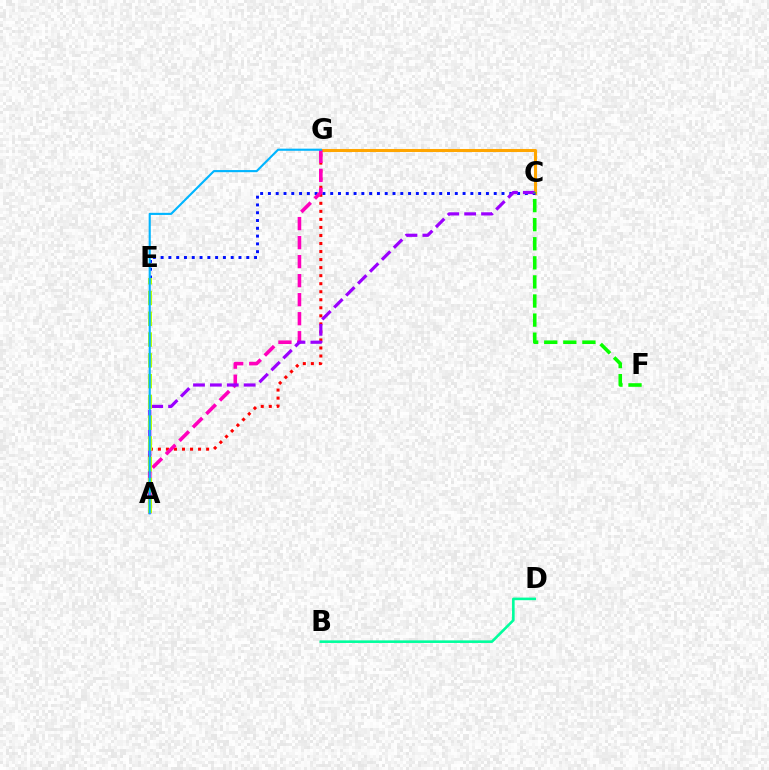{('B', 'D'): [{'color': '#00ff9d', 'line_style': 'solid', 'thickness': 1.87}], ('C', 'G'): [{'color': '#ffa500', 'line_style': 'solid', 'thickness': 2.19}], ('A', 'G'): [{'color': '#ff0000', 'line_style': 'dotted', 'thickness': 2.18}, {'color': '#ff00bd', 'line_style': 'dashed', 'thickness': 2.58}, {'color': '#00b5ff', 'line_style': 'solid', 'thickness': 1.53}], ('C', 'E'): [{'color': '#0010ff', 'line_style': 'dotted', 'thickness': 2.12}], ('A', 'C'): [{'color': '#9b00ff', 'line_style': 'dashed', 'thickness': 2.29}], ('C', 'F'): [{'color': '#08ff00', 'line_style': 'dashed', 'thickness': 2.59}], ('A', 'E'): [{'color': '#b3ff00', 'line_style': 'dashed', 'thickness': 2.82}]}